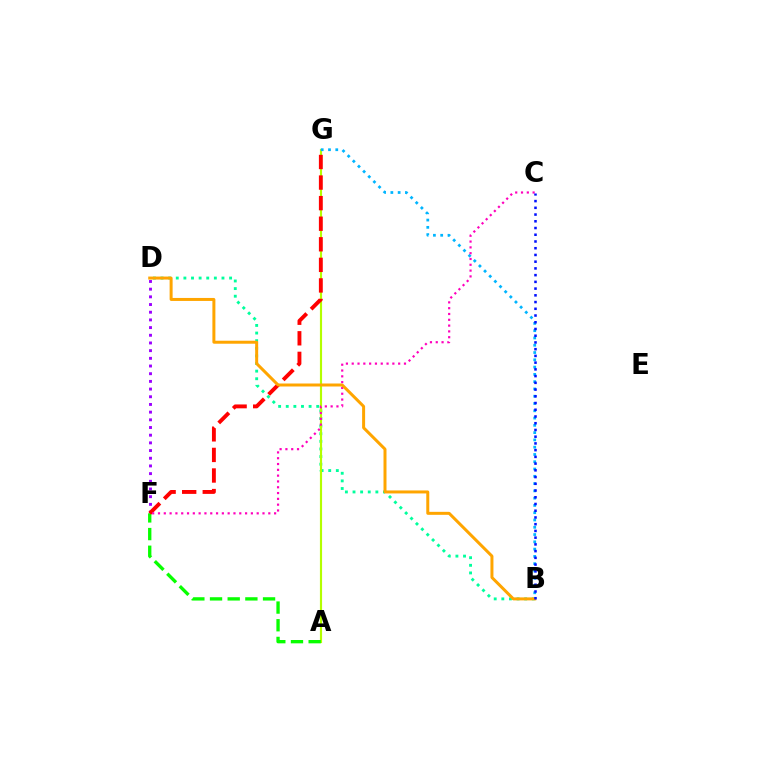{('B', 'D'): [{'color': '#00ff9d', 'line_style': 'dotted', 'thickness': 2.07}, {'color': '#ffa500', 'line_style': 'solid', 'thickness': 2.16}], ('A', 'G'): [{'color': '#b3ff00', 'line_style': 'solid', 'thickness': 1.55}], ('D', 'F'): [{'color': '#9b00ff', 'line_style': 'dotted', 'thickness': 2.09}], ('A', 'F'): [{'color': '#08ff00', 'line_style': 'dashed', 'thickness': 2.4}], ('B', 'G'): [{'color': '#00b5ff', 'line_style': 'dotted', 'thickness': 1.98}], ('F', 'G'): [{'color': '#ff0000', 'line_style': 'dashed', 'thickness': 2.79}], ('C', 'F'): [{'color': '#ff00bd', 'line_style': 'dotted', 'thickness': 1.58}], ('B', 'C'): [{'color': '#0010ff', 'line_style': 'dotted', 'thickness': 1.83}]}